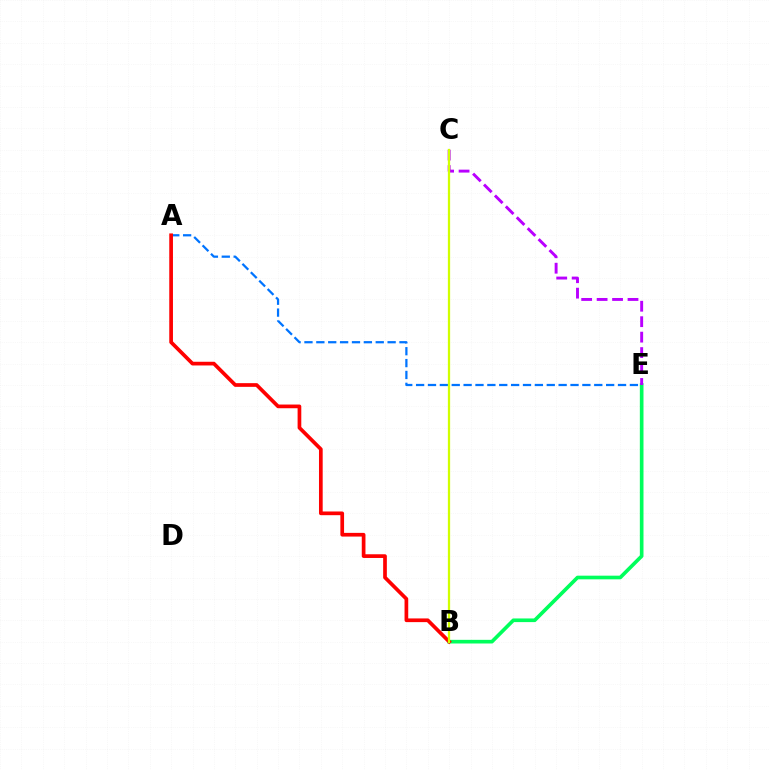{('B', 'E'): [{'color': '#00ff5c', 'line_style': 'solid', 'thickness': 2.63}], ('C', 'E'): [{'color': '#b900ff', 'line_style': 'dashed', 'thickness': 2.1}], ('A', 'E'): [{'color': '#0074ff', 'line_style': 'dashed', 'thickness': 1.61}], ('A', 'B'): [{'color': '#ff0000', 'line_style': 'solid', 'thickness': 2.66}], ('B', 'C'): [{'color': '#d1ff00', 'line_style': 'solid', 'thickness': 1.63}]}